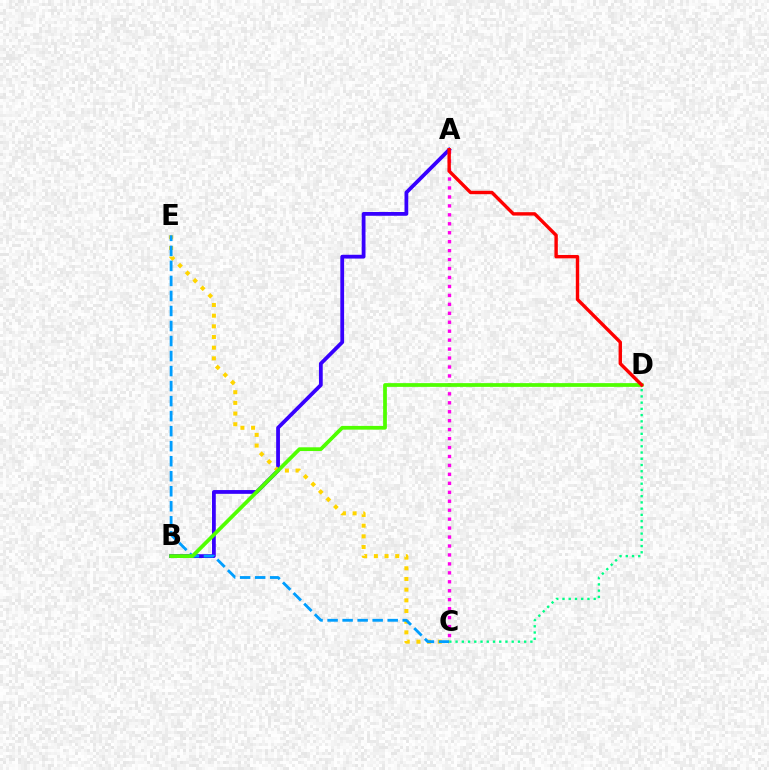{('C', 'D'): [{'color': '#00ff86', 'line_style': 'dotted', 'thickness': 1.69}], ('A', 'B'): [{'color': '#3700ff', 'line_style': 'solid', 'thickness': 2.72}], ('C', 'E'): [{'color': '#ffd500', 'line_style': 'dotted', 'thickness': 2.9}, {'color': '#009eff', 'line_style': 'dashed', 'thickness': 2.04}], ('A', 'C'): [{'color': '#ff00ed', 'line_style': 'dotted', 'thickness': 2.43}], ('B', 'D'): [{'color': '#4fff00', 'line_style': 'solid', 'thickness': 2.7}], ('A', 'D'): [{'color': '#ff0000', 'line_style': 'solid', 'thickness': 2.44}]}